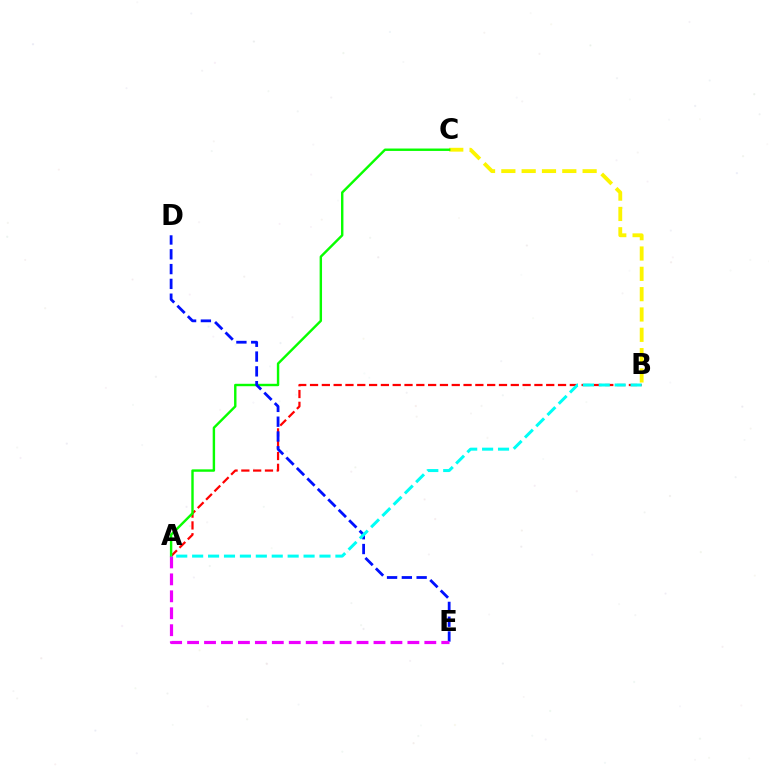{('B', 'C'): [{'color': '#fcf500', 'line_style': 'dashed', 'thickness': 2.76}], ('A', 'B'): [{'color': '#ff0000', 'line_style': 'dashed', 'thickness': 1.6}, {'color': '#00fff6', 'line_style': 'dashed', 'thickness': 2.16}], ('A', 'C'): [{'color': '#08ff00', 'line_style': 'solid', 'thickness': 1.74}], ('D', 'E'): [{'color': '#0010ff', 'line_style': 'dashed', 'thickness': 2.01}], ('A', 'E'): [{'color': '#ee00ff', 'line_style': 'dashed', 'thickness': 2.3}]}